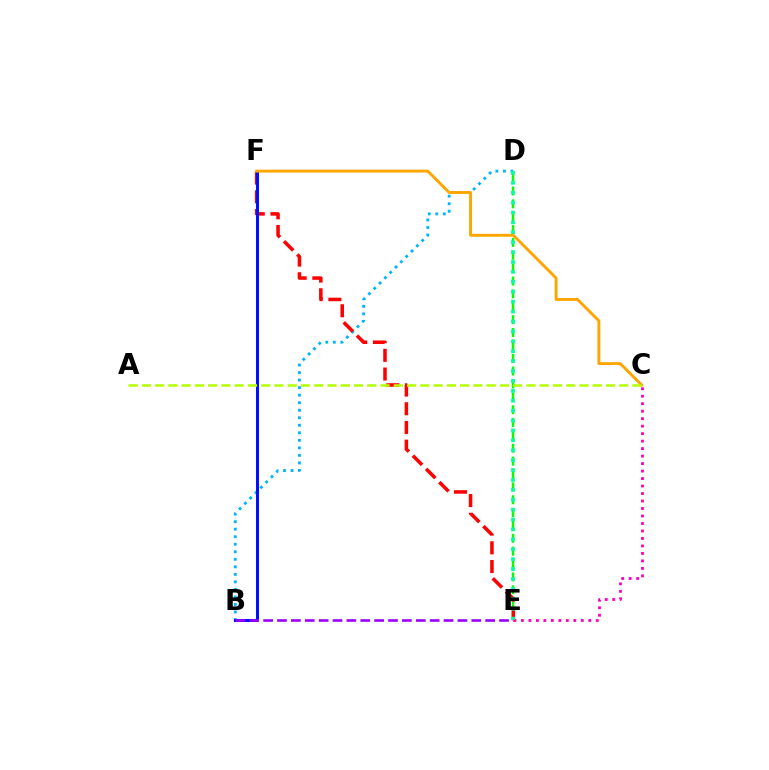{('D', 'E'): [{'color': '#08ff00', 'line_style': 'dashed', 'thickness': 1.75}, {'color': '#00ff9d', 'line_style': 'dotted', 'thickness': 2.69}], ('C', 'E'): [{'color': '#ff00bd', 'line_style': 'dotted', 'thickness': 2.03}], ('B', 'D'): [{'color': '#00b5ff', 'line_style': 'dotted', 'thickness': 2.05}], ('E', 'F'): [{'color': '#ff0000', 'line_style': 'dashed', 'thickness': 2.54}], ('B', 'F'): [{'color': '#0010ff', 'line_style': 'solid', 'thickness': 2.19}], ('C', 'F'): [{'color': '#ffa500', 'line_style': 'solid', 'thickness': 2.09}], ('A', 'C'): [{'color': '#b3ff00', 'line_style': 'dashed', 'thickness': 1.8}], ('B', 'E'): [{'color': '#9b00ff', 'line_style': 'dashed', 'thickness': 1.89}]}